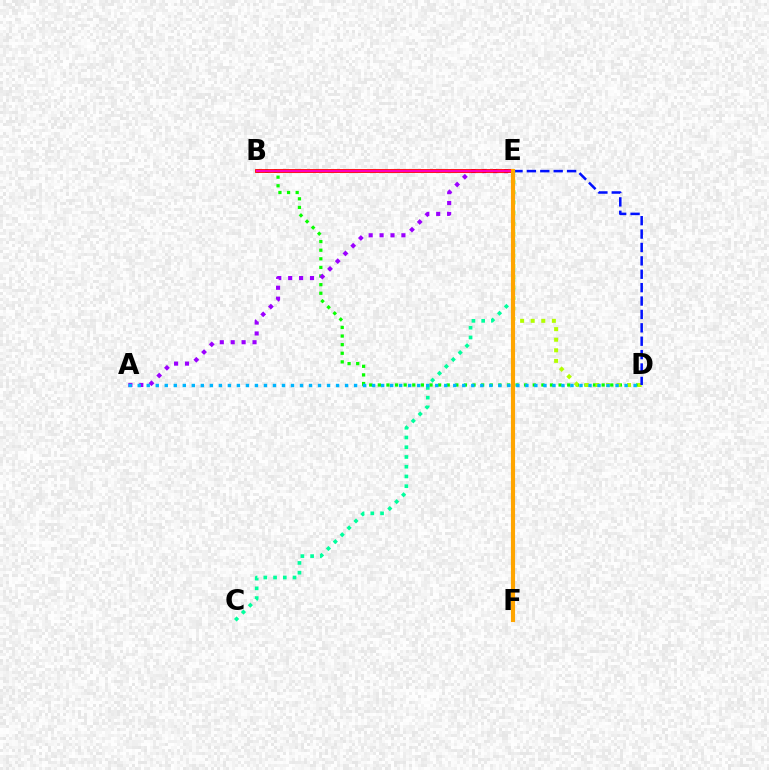{('B', 'D'): [{'color': '#08ff00', 'line_style': 'dotted', 'thickness': 2.34}], ('D', 'E'): [{'color': '#b3ff00', 'line_style': 'dotted', 'thickness': 2.87}, {'color': '#0010ff', 'line_style': 'dashed', 'thickness': 1.82}], ('A', 'E'): [{'color': '#9b00ff', 'line_style': 'dotted', 'thickness': 2.96}], ('C', 'E'): [{'color': '#00ff9d', 'line_style': 'dotted', 'thickness': 2.65}], ('B', 'E'): [{'color': '#ff0000', 'line_style': 'solid', 'thickness': 2.73}, {'color': '#ff00bd', 'line_style': 'solid', 'thickness': 1.54}], ('A', 'D'): [{'color': '#00b5ff', 'line_style': 'dotted', 'thickness': 2.45}], ('E', 'F'): [{'color': '#ffa500', 'line_style': 'solid', 'thickness': 2.98}]}